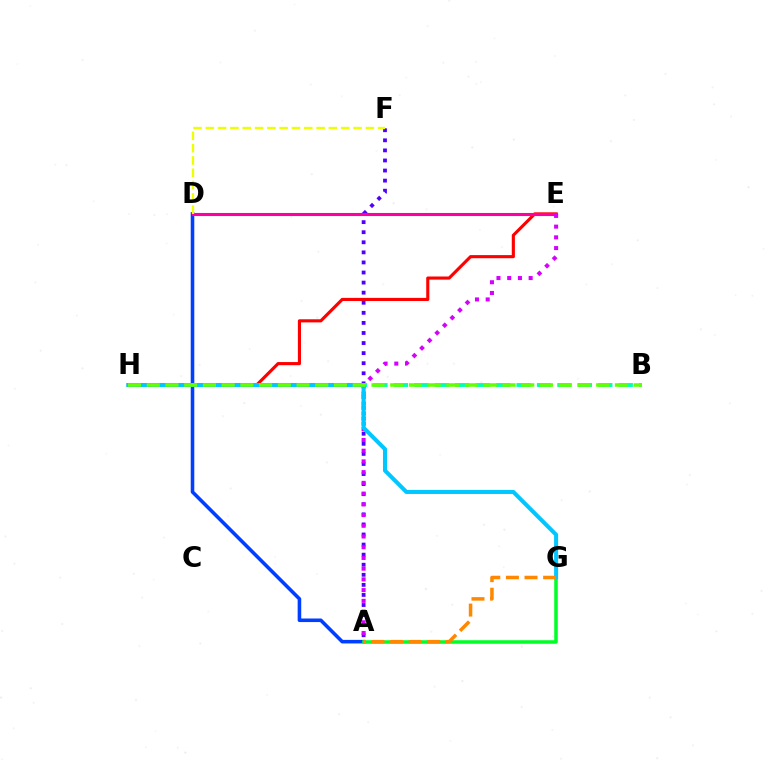{('A', 'D'): [{'color': '#003fff', 'line_style': 'solid', 'thickness': 2.57}], ('E', 'H'): [{'color': '#ff0000', 'line_style': 'solid', 'thickness': 2.25}], ('A', 'F'): [{'color': '#4f00ff', 'line_style': 'dotted', 'thickness': 2.74}], ('D', 'E'): [{'color': '#ff00a0', 'line_style': 'solid', 'thickness': 2.22}], ('A', 'G'): [{'color': '#00ff27', 'line_style': 'solid', 'thickness': 2.55}, {'color': '#ff8800', 'line_style': 'dashed', 'thickness': 2.53}], ('B', 'H'): [{'color': '#00ffaf', 'line_style': 'dashed', 'thickness': 2.78}, {'color': '#66ff00', 'line_style': 'dashed', 'thickness': 2.54}], ('A', 'E'): [{'color': '#d600ff', 'line_style': 'dotted', 'thickness': 2.91}], ('G', 'H'): [{'color': '#00c7ff', 'line_style': 'solid', 'thickness': 2.91}], ('D', 'F'): [{'color': '#eeff00', 'line_style': 'dashed', 'thickness': 1.67}]}